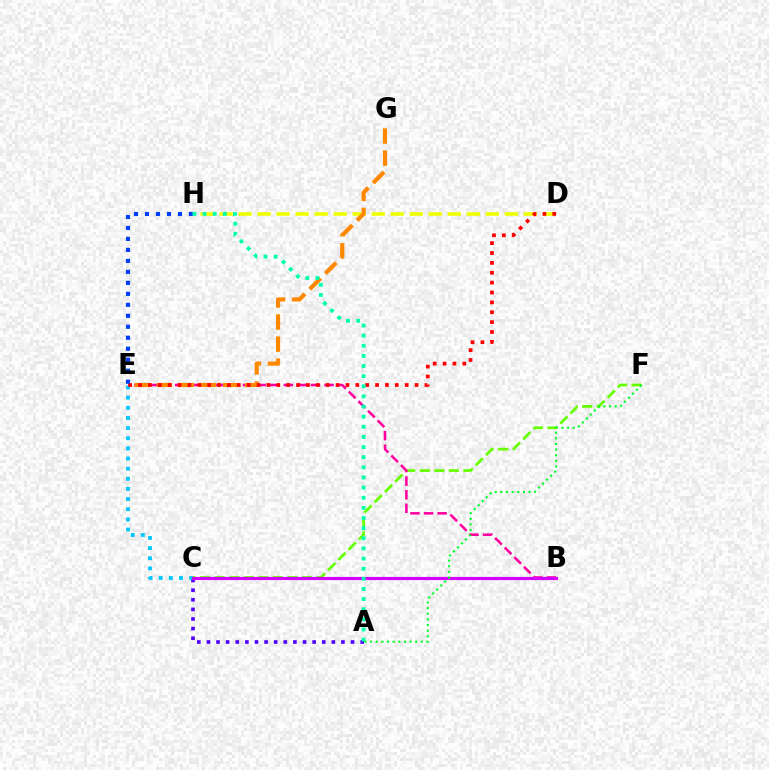{('D', 'H'): [{'color': '#eeff00', 'line_style': 'dashed', 'thickness': 2.58}], ('A', 'C'): [{'color': '#4f00ff', 'line_style': 'dotted', 'thickness': 2.61}], ('C', 'F'): [{'color': '#66ff00', 'line_style': 'dashed', 'thickness': 1.98}], ('C', 'E'): [{'color': '#00c7ff', 'line_style': 'dotted', 'thickness': 2.76}], ('B', 'E'): [{'color': '#ff00a0', 'line_style': 'dashed', 'thickness': 1.85}], ('E', 'G'): [{'color': '#ff8800', 'line_style': 'dashed', 'thickness': 3.0}], ('D', 'E'): [{'color': '#ff0000', 'line_style': 'dotted', 'thickness': 2.68}], ('E', 'H'): [{'color': '#003fff', 'line_style': 'dotted', 'thickness': 2.98}], ('B', 'C'): [{'color': '#d600ff', 'line_style': 'solid', 'thickness': 2.27}], ('A', 'H'): [{'color': '#00ffaf', 'line_style': 'dotted', 'thickness': 2.75}], ('A', 'F'): [{'color': '#00ff27', 'line_style': 'dotted', 'thickness': 1.53}]}